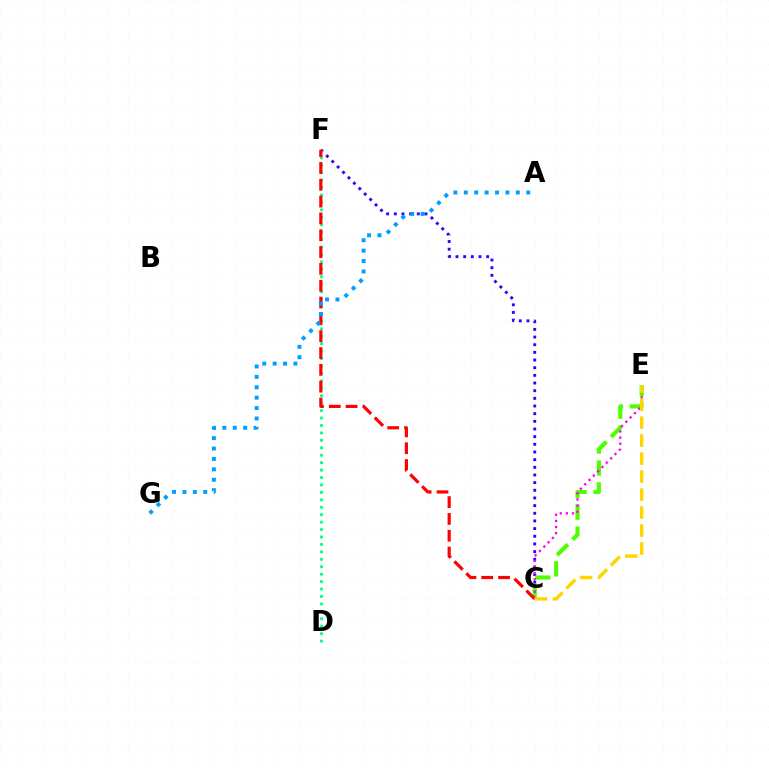{('C', 'F'): [{'color': '#3700ff', 'line_style': 'dotted', 'thickness': 2.08}, {'color': '#ff0000', 'line_style': 'dashed', 'thickness': 2.29}], ('C', 'E'): [{'color': '#4fff00', 'line_style': 'dashed', 'thickness': 2.97}, {'color': '#ff00ed', 'line_style': 'dotted', 'thickness': 1.66}, {'color': '#ffd500', 'line_style': 'dashed', 'thickness': 2.44}], ('D', 'F'): [{'color': '#00ff86', 'line_style': 'dotted', 'thickness': 2.02}], ('A', 'G'): [{'color': '#009eff', 'line_style': 'dotted', 'thickness': 2.83}]}